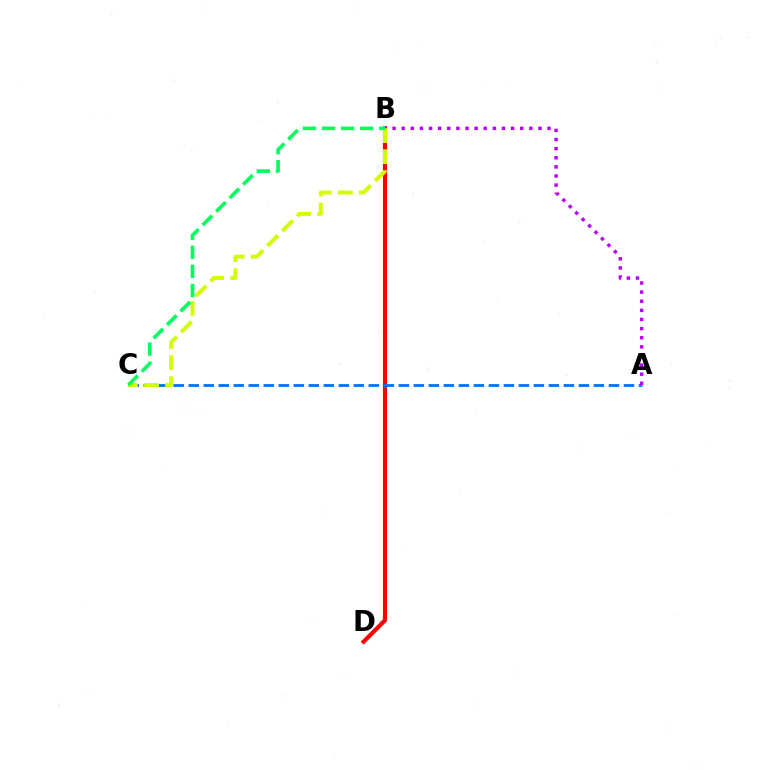{('B', 'D'): [{'color': '#ff0000', 'line_style': 'solid', 'thickness': 3.0}], ('A', 'C'): [{'color': '#0074ff', 'line_style': 'dashed', 'thickness': 2.04}], ('A', 'B'): [{'color': '#b900ff', 'line_style': 'dotted', 'thickness': 2.48}], ('B', 'C'): [{'color': '#d1ff00', 'line_style': 'dashed', 'thickness': 2.85}, {'color': '#00ff5c', 'line_style': 'dashed', 'thickness': 2.59}]}